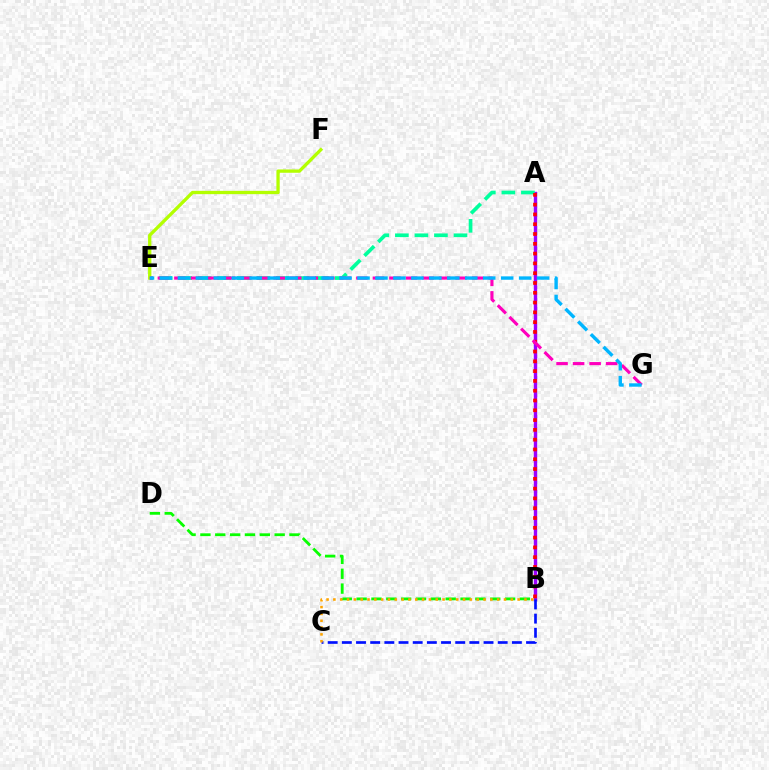{('A', 'B'): [{'color': '#9b00ff', 'line_style': 'solid', 'thickness': 2.45}, {'color': '#ff0000', 'line_style': 'dotted', 'thickness': 2.66}], ('B', 'C'): [{'color': '#0010ff', 'line_style': 'dashed', 'thickness': 1.92}, {'color': '#ffa500', 'line_style': 'dotted', 'thickness': 1.85}], ('B', 'D'): [{'color': '#08ff00', 'line_style': 'dashed', 'thickness': 2.02}], ('A', 'E'): [{'color': '#00ff9d', 'line_style': 'dashed', 'thickness': 2.65}], ('E', 'F'): [{'color': '#b3ff00', 'line_style': 'solid', 'thickness': 2.38}], ('E', 'G'): [{'color': '#ff00bd', 'line_style': 'dashed', 'thickness': 2.25}, {'color': '#00b5ff', 'line_style': 'dashed', 'thickness': 2.44}]}